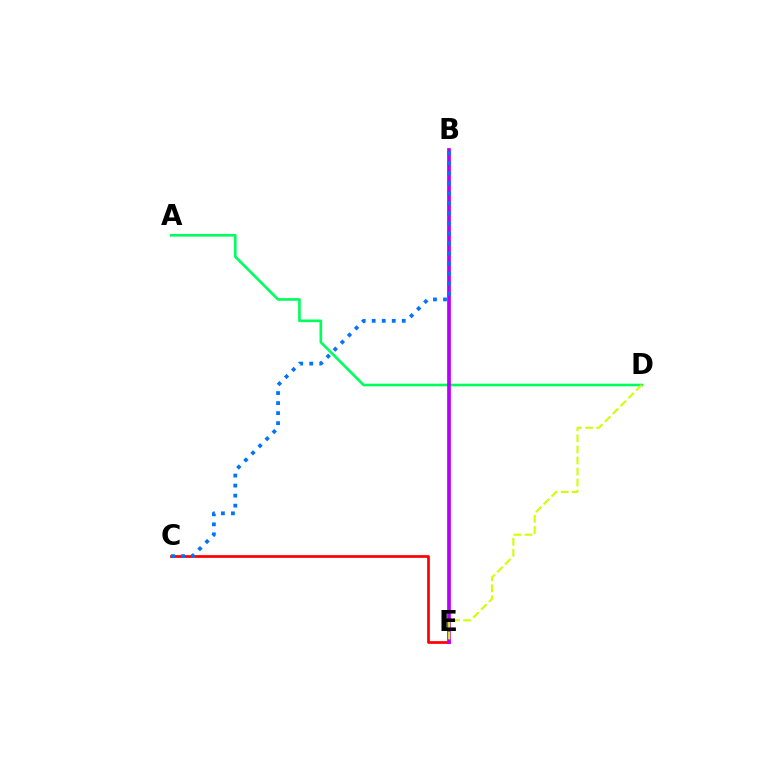{('C', 'E'): [{'color': '#ff0000', 'line_style': 'solid', 'thickness': 1.95}], ('A', 'D'): [{'color': '#00ff5c', 'line_style': 'solid', 'thickness': 1.9}], ('B', 'E'): [{'color': '#b900ff', 'line_style': 'solid', 'thickness': 2.68}], ('D', 'E'): [{'color': '#d1ff00', 'line_style': 'dashed', 'thickness': 1.5}], ('B', 'C'): [{'color': '#0074ff', 'line_style': 'dotted', 'thickness': 2.72}]}